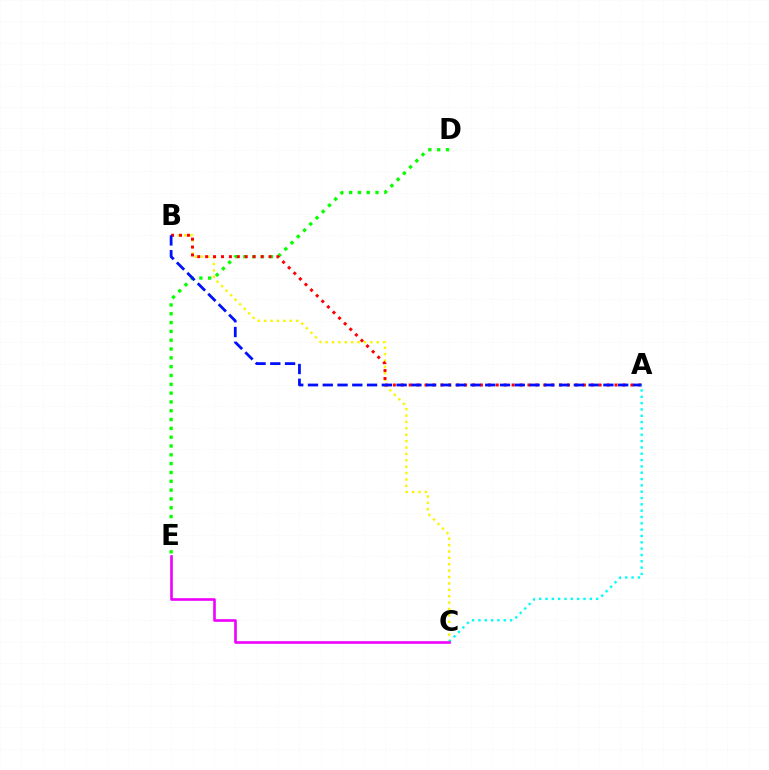{('D', 'E'): [{'color': '#08ff00', 'line_style': 'dotted', 'thickness': 2.4}], ('B', 'C'): [{'color': '#fcf500', 'line_style': 'dotted', 'thickness': 1.74}], ('A', 'B'): [{'color': '#ff0000', 'line_style': 'dotted', 'thickness': 2.15}, {'color': '#0010ff', 'line_style': 'dashed', 'thickness': 2.01}], ('A', 'C'): [{'color': '#00fff6', 'line_style': 'dotted', 'thickness': 1.72}], ('C', 'E'): [{'color': '#ee00ff', 'line_style': 'solid', 'thickness': 1.89}]}